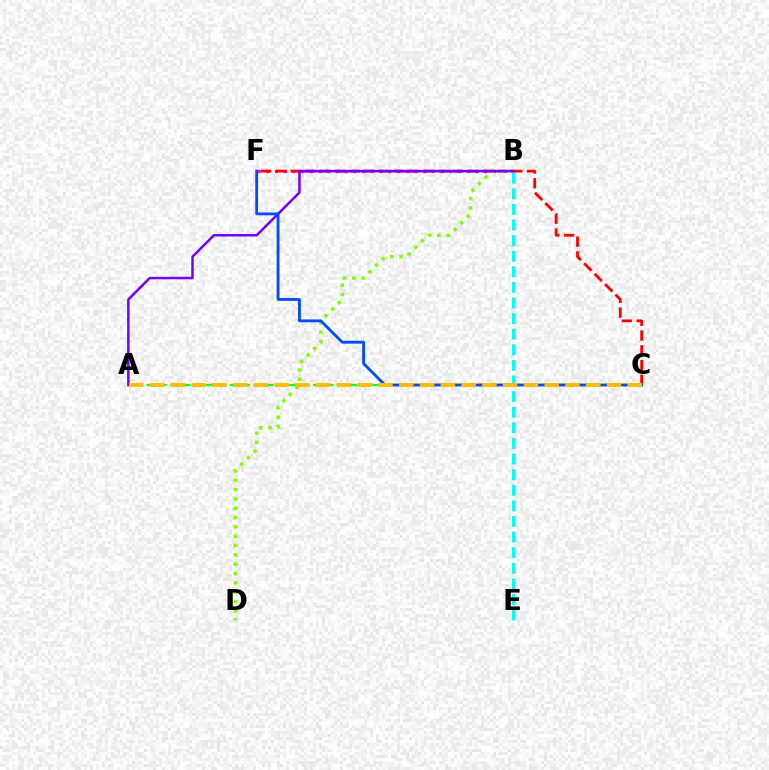{('A', 'C'): [{'color': '#00ff39', 'line_style': 'dashed', 'thickness': 1.61}, {'color': '#ffbd00', 'line_style': 'dashed', 'thickness': 2.82}], ('B', 'F'): [{'color': '#ff00cf', 'line_style': 'dotted', 'thickness': 2.37}], ('C', 'F'): [{'color': '#ff0000', 'line_style': 'dashed', 'thickness': 2.01}, {'color': '#004bff', 'line_style': 'solid', 'thickness': 2.02}], ('B', 'D'): [{'color': '#84ff00', 'line_style': 'dotted', 'thickness': 2.53}], ('B', 'E'): [{'color': '#00fff6', 'line_style': 'dashed', 'thickness': 2.12}], ('A', 'B'): [{'color': '#7200ff', 'line_style': 'solid', 'thickness': 1.79}]}